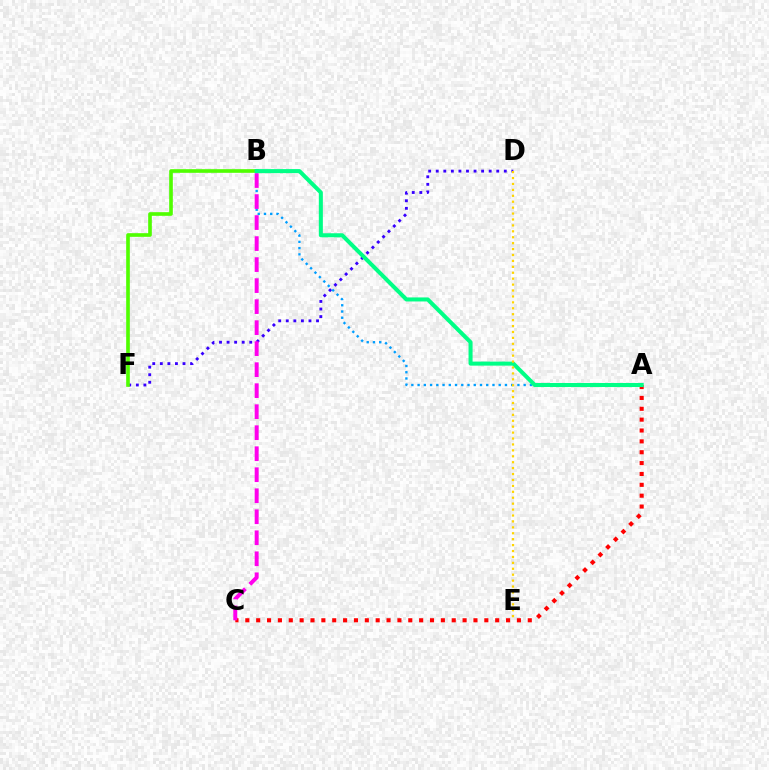{('D', 'F'): [{'color': '#3700ff', 'line_style': 'dotted', 'thickness': 2.05}], ('A', 'B'): [{'color': '#009eff', 'line_style': 'dotted', 'thickness': 1.7}, {'color': '#00ff86', 'line_style': 'solid', 'thickness': 2.91}], ('B', 'F'): [{'color': '#4fff00', 'line_style': 'solid', 'thickness': 2.62}], ('A', 'C'): [{'color': '#ff0000', 'line_style': 'dotted', 'thickness': 2.95}], ('B', 'C'): [{'color': '#ff00ed', 'line_style': 'dashed', 'thickness': 2.85}], ('D', 'E'): [{'color': '#ffd500', 'line_style': 'dotted', 'thickness': 1.61}]}